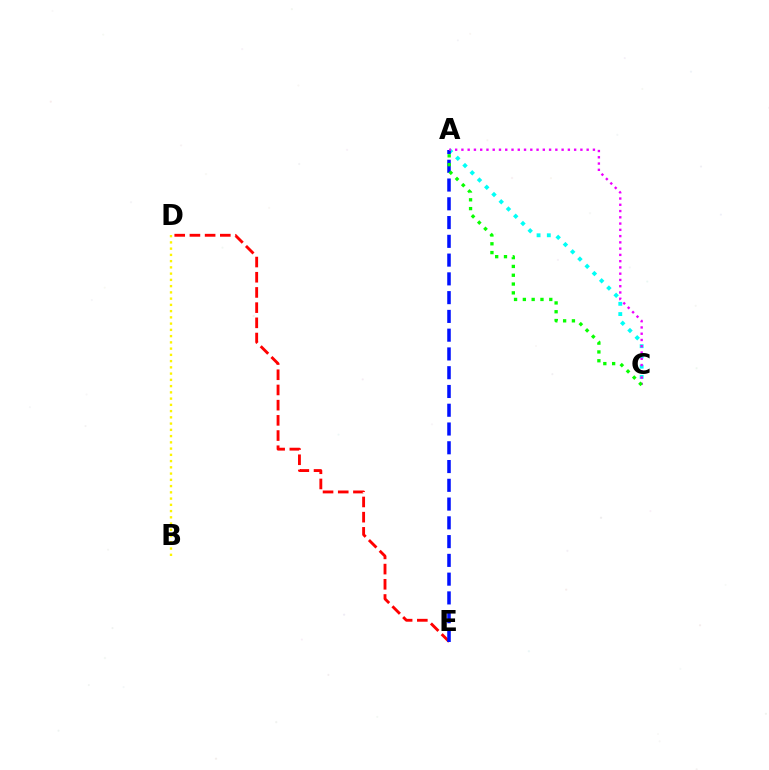{('D', 'E'): [{'color': '#ff0000', 'line_style': 'dashed', 'thickness': 2.06}], ('A', 'C'): [{'color': '#00fff6', 'line_style': 'dotted', 'thickness': 2.78}, {'color': '#ee00ff', 'line_style': 'dotted', 'thickness': 1.7}, {'color': '#08ff00', 'line_style': 'dotted', 'thickness': 2.39}], ('A', 'E'): [{'color': '#0010ff', 'line_style': 'dashed', 'thickness': 2.55}], ('B', 'D'): [{'color': '#fcf500', 'line_style': 'dotted', 'thickness': 1.7}]}